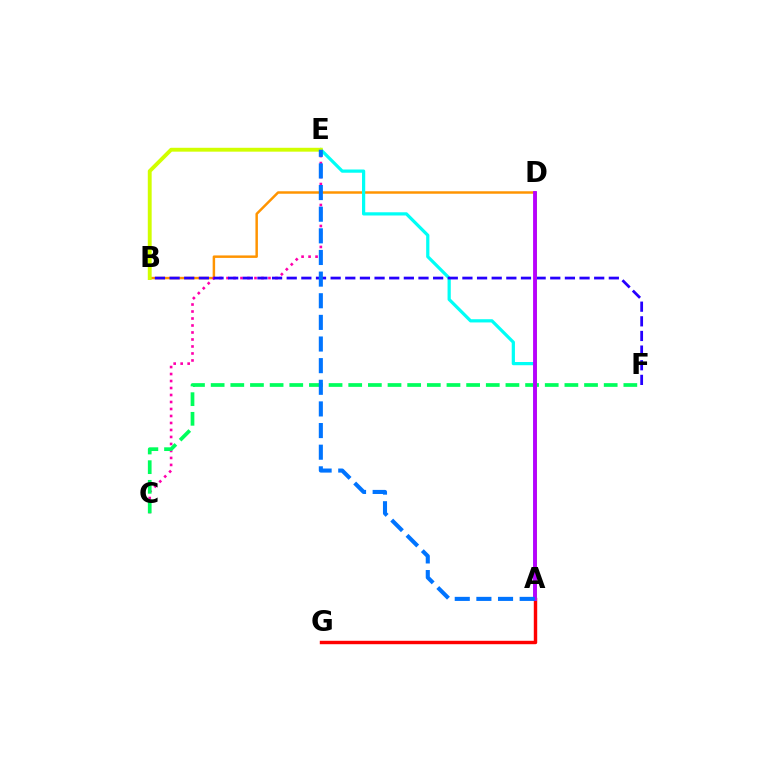{('B', 'D'): [{'color': '#ff9400', 'line_style': 'solid', 'thickness': 1.78}], ('C', 'E'): [{'color': '#ff00ac', 'line_style': 'dotted', 'thickness': 1.9}], ('A', 'E'): [{'color': '#00fff6', 'line_style': 'solid', 'thickness': 2.32}, {'color': '#0074ff', 'line_style': 'dashed', 'thickness': 2.94}], ('C', 'F'): [{'color': '#00ff5c', 'line_style': 'dashed', 'thickness': 2.67}], ('B', 'F'): [{'color': '#2500ff', 'line_style': 'dashed', 'thickness': 1.99}], ('A', 'G'): [{'color': '#ff0000', 'line_style': 'solid', 'thickness': 2.46}], ('A', 'D'): [{'color': '#3dff00', 'line_style': 'solid', 'thickness': 2.18}, {'color': '#b900ff', 'line_style': 'solid', 'thickness': 2.77}], ('B', 'E'): [{'color': '#d1ff00', 'line_style': 'solid', 'thickness': 2.79}]}